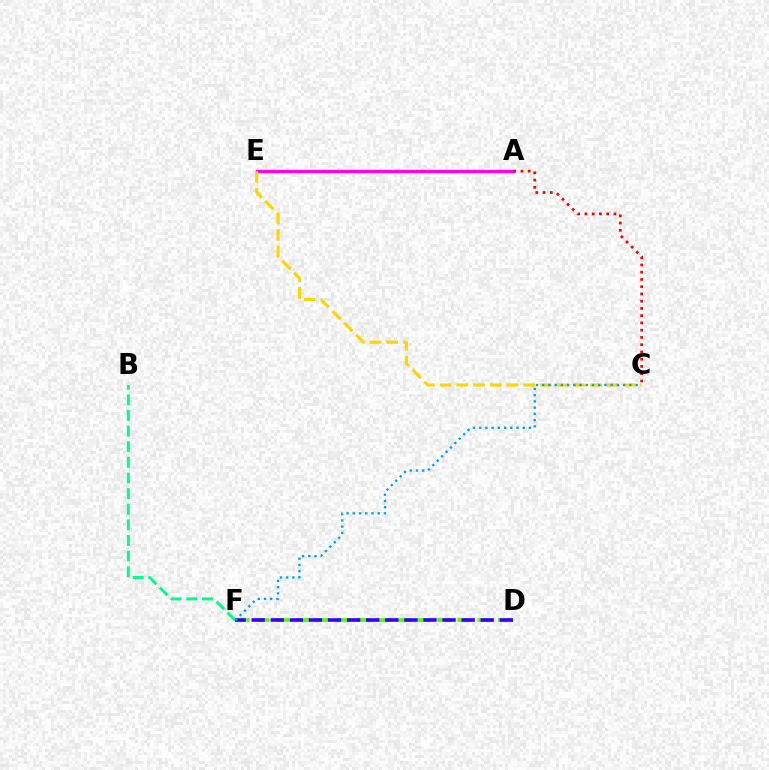{('D', 'F'): [{'color': '#4fff00', 'line_style': 'dashed', 'thickness': 2.75}, {'color': '#3700ff', 'line_style': 'dashed', 'thickness': 2.59}], ('A', 'E'): [{'color': '#ff00ed', 'line_style': 'solid', 'thickness': 2.41}], ('B', 'F'): [{'color': '#00ff86', 'line_style': 'dashed', 'thickness': 2.12}], ('A', 'C'): [{'color': '#ff0000', 'line_style': 'dotted', 'thickness': 1.97}], ('C', 'E'): [{'color': '#ffd500', 'line_style': 'dashed', 'thickness': 2.27}], ('C', 'F'): [{'color': '#009eff', 'line_style': 'dotted', 'thickness': 1.69}]}